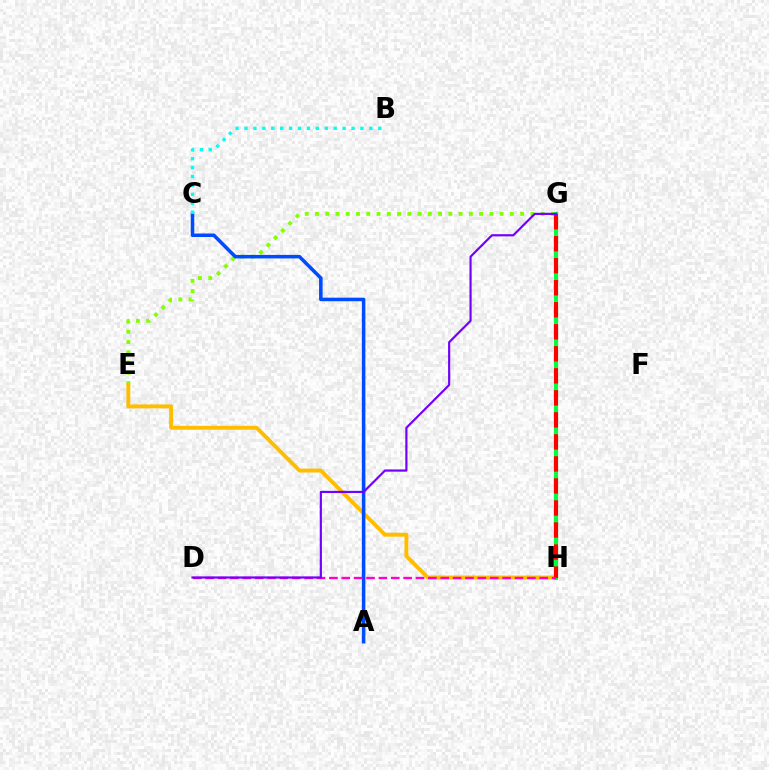{('E', 'G'): [{'color': '#84ff00', 'line_style': 'dotted', 'thickness': 2.79}], ('E', 'H'): [{'color': '#ffbd00', 'line_style': 'solid', 'thickness': 2.81}], ('G', 'H'): [{'color': '#00ff39', 'line_style': 'solid', 'thickness': 2.96}, {'color': '#ff0000', 'line_style': 'dashed', 'thickness': 2.99}], ('A', 'C'): [{'color': '#004bff', 'line_style': 'solid', 'thickness': 2.55}], ('B', 'C'): [{'color': '#00fff6', 'line_style': 'dotted', 'thickness': 2.42}], ('D', 'H'): [{'color': '#ff00cf', 'line_style': 'dashed', 'thickness': 1.68}], ('D', 'G'): [{'color': '#7200ff', 'line_style': 'solid', 'thickness': 1.57}]}